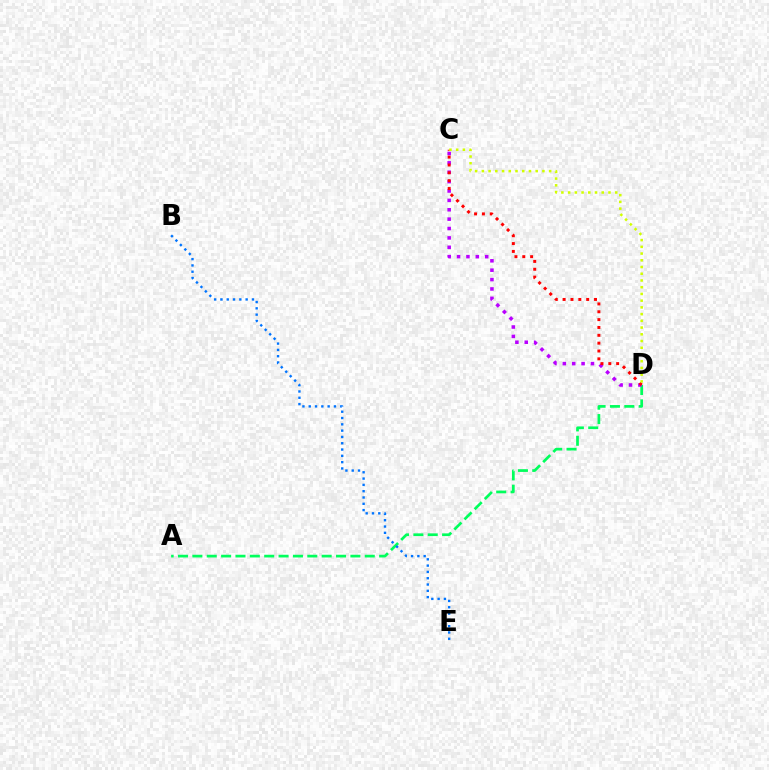{('A', 'D'): [{'color': '#00ff5c', 'line_style': 'dashed', 'thickness': 1.95}], ('B', 'E'): [{'color': '#0074ff', 'line_style': 'dotted', 'thickness': 1.71}], ('C', 'D'): [{'color': '#b900ff', 'line_style': 'dotted', 'thickness': 2.55}, {'color': '#ff0000', 'line_style': 'dotted', 'thickness': 2.13}, {'color': '#d1ff00', 'line_style': 'dotted', 'thickness': 1.83}]}